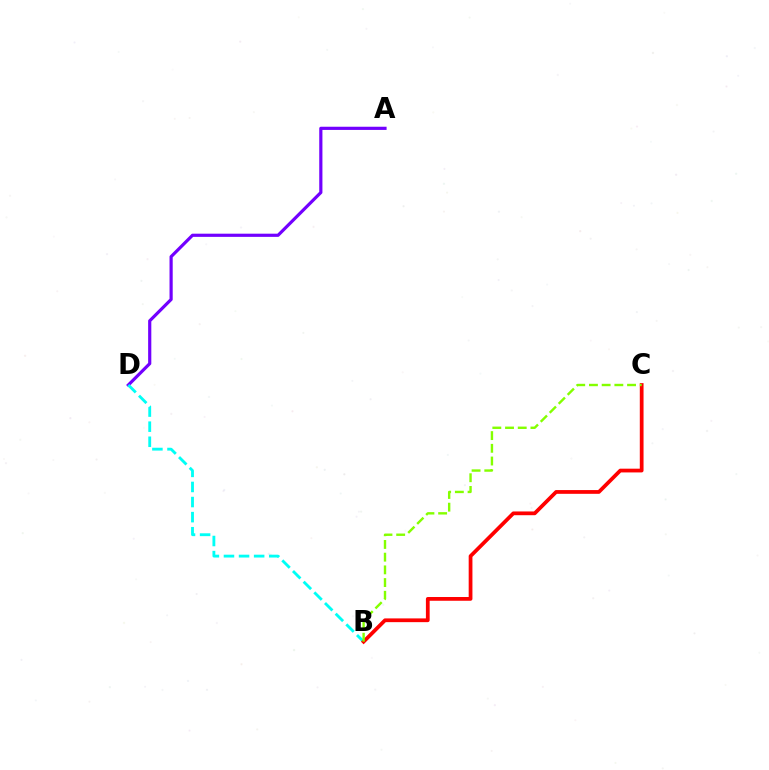{('A', 'D'): [{'color': '#7200ff', 'line_style': 'solid', 'thickness': 2.29}], ('B', 'D'): [{'color': '#00fff6', 'line_style': 'dashed', 'thickness': 2.05}], ('B', 'C'): [{'color': '#ff0000', 'line_style': 'solid', 'thickness': 2.7}, {'color': '#84ff00', 'line_style': 'dashed', 'thickness': 1.73}]}